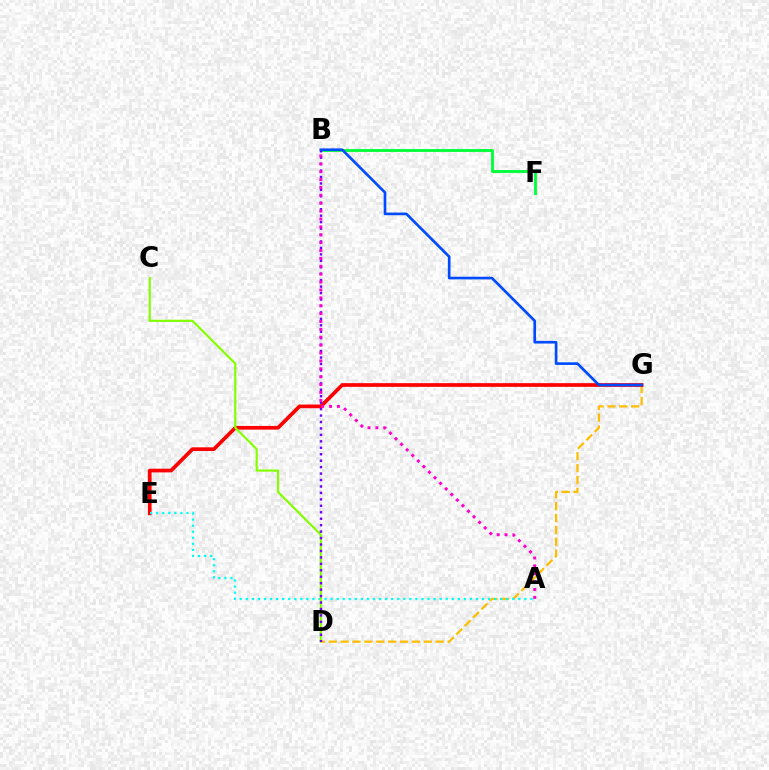{('D', 'G'): [{'color': '#ffbd00', 'line_style': 'dashed', 'thickness': 1.61}], ('B', 'F'): [{'color': '#00ff39', 'line_style': 'solid', 'thickness': 2.06}], ('E', 'G'): [{'color': '#ff0000', 'line_style': 'solid', 'thickness': 2.66}], ('A', 'E'): [{'color': '#00fff6', 'line_style': 'dotted', 'thickness': 1.65}], ('C', 'D'): [{'color': '#84ff00', 'line_style': 'solid', 'thickness': 1.58}], ('B', 'D'): [{'color': '#7200ff', 'line_style': 'dotted', 'thickness': 1.75}], ('B', 'G'): [{'color': '#004bff', 'line_style': 'solid', 'thickness': 1.91}], ('A', 'B'): [{'color': '#ff00cf', 'line_style': 'dotted', 'thickness': 2.14}]}